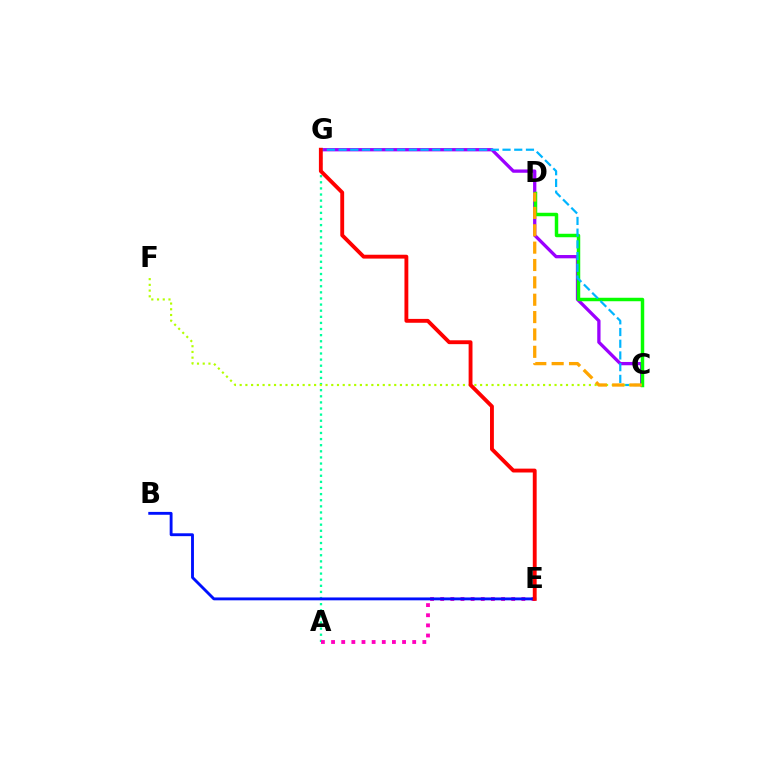{('C', 'G'): [{'color': '#9b00ff', 'line_style': 'solid', 'thickness': 2.37}, {'color': '#00b5ff', 'line_style': 'dashed', 'thickness': 1.59}], ('C', 'D'): [{'color': '#08ff00', 'line_style': 'solid', 'thickness': 2.5}, {'color': '#ffa500', 'line_style': 'dashed', 'thickness': 2.36}], ('A', 'G'): [{'color': '#00ff9d', 'line_style': 'dotted', 'thickness': 1.66}], ('A', 'E'): [{'color': '#ff00bd', 'line_style': 'dotted', 'thickness': 2.76}], ('B', 'E'): [{'color': '#0010ff', 'line_style': 'solid', 'thickness': 2.06}], ('C', 'F'): [{'color': '#b3ff00', 'line_style': 'dotted', 'thickness': 1.56}], ('E', 'G'): [{'color': '#ff0000', 'line_style': 'solid', 'thickness': 2.78}]}